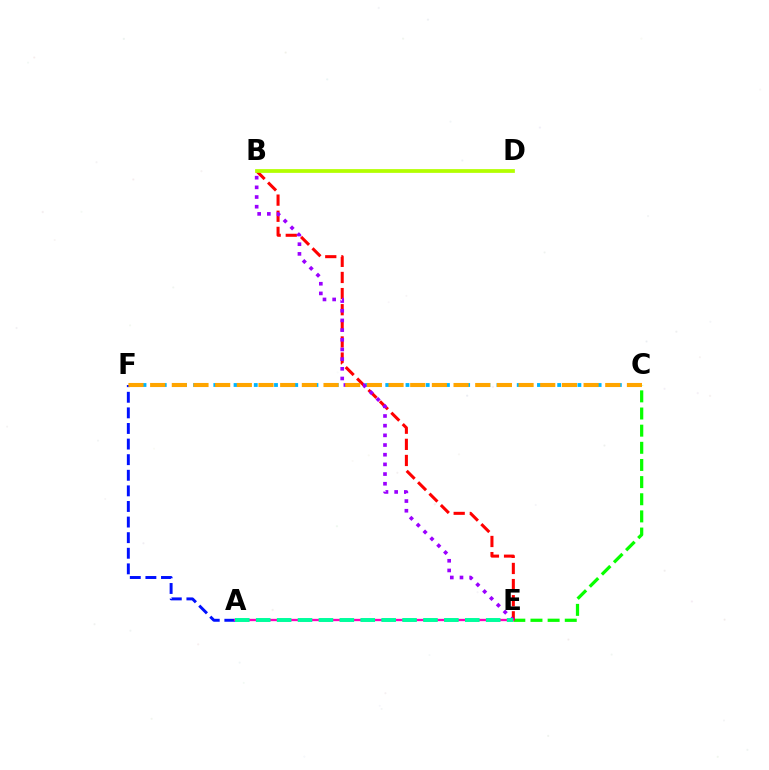{('C', 'F'): [{'color': '#00b5ff', 'line_style': 'dotted', 'thickness': 2.75}, {'color': '#ffa500', 'line_style': 'dashed', 'thickness': 2.94}], ('C', 'E'): [{'color': '#08ff00', 'line_style': 'dashed', 'thickness': 2.33}], ('A', 'F'): [{'color': '#0010ff', 'line_style': 'dashed', 'thickness': 2.12}], ('B', 'E'): [{'color': '#ff0000', 'line_style': 'dashed', 'thickness': 2.19}, {'color': '#9b00ff', 'line_style': 'dotted', 'thickness': 2.63}], ('A', 'E'): [{'color': '#ff00bd', 'line_style': 'solid', 'thickness': 1.66}, {'color': '#00ff9d', 'line_style': 'dashed', 'thickness': 2.84}], ('B', 'D'): [{'color': '#b3ff00', 'line_style': 'solid', 'thickness': 2.7}]}